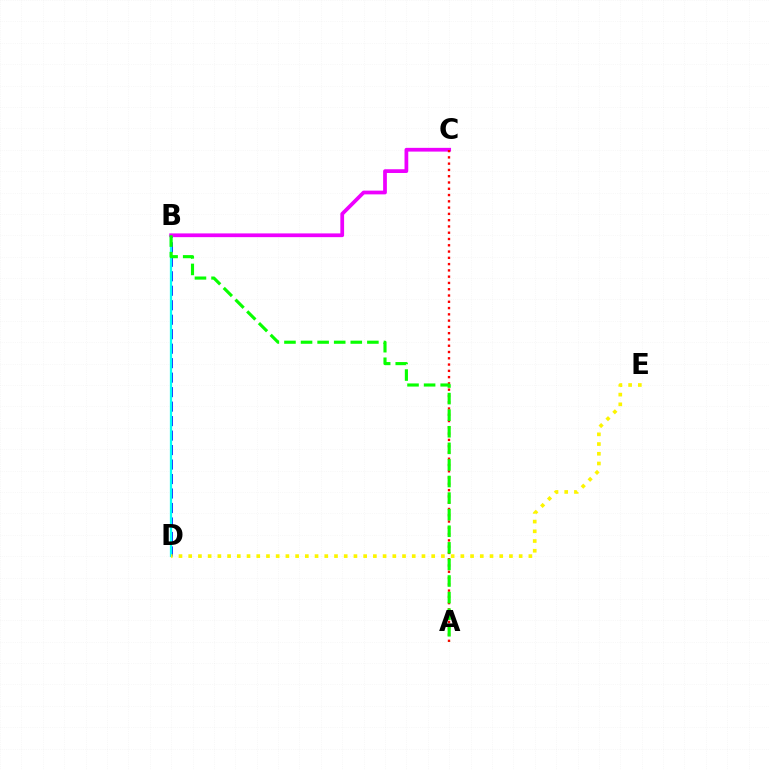{('B', 'D'): [{'color': '#0010ff', 'line_style': 'dashed', 'thickness': 1.97}, {'color': '#00fff6', 'line_style': 'solid', 'thickness': 1.62}], ('B', 'C'): [{'color': '#ee00ff', 'line_style': 'solid', 'thickness': 2.69}], ('A', 'C'): [{'color': '#ff0000', 'line_style': 'dotted', 'thickness': 1.71}], ('D', 'E'): [{'color': '#fcf500', 'line_style': 'dotted', 'thickness': 2.64}], ('A', 'B'): [{'color': '#08ff00', 'line_style': 'dashed', 'thickness': 2.25}]}